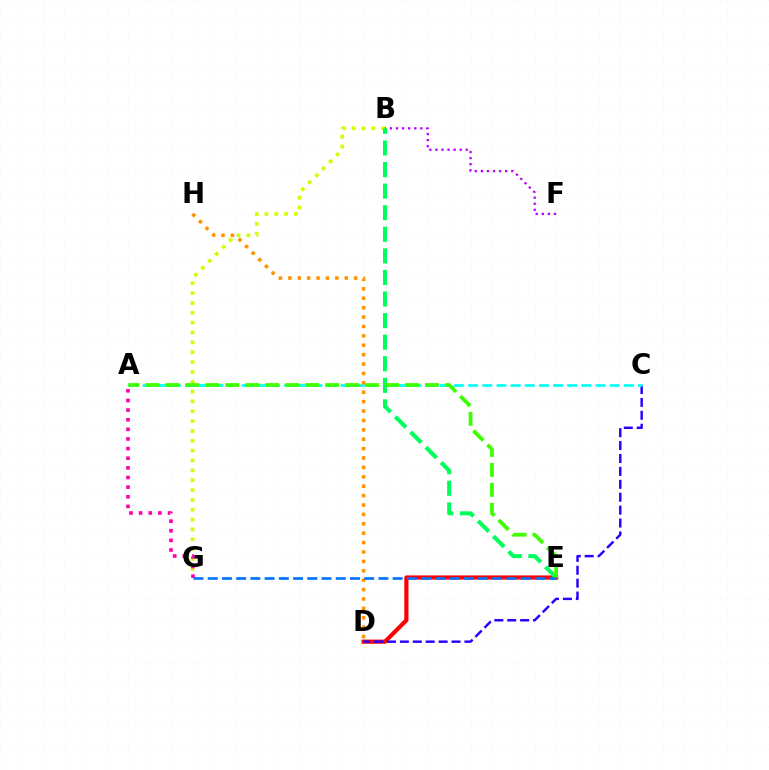{('B', 'G'): [{'color': '#d1ff00', 'line_style': 'dotted', 'thickness': 2.68}], ('D', 'E'): [{'color': '#ff0000', 'line_style': 'solid', 'thickness': 3.0}], ('B', 'F'): [{'color': '#b900ff', 'line_style': 'dotted', 'thickness': 1.65}], ('A', 'G'): [{'color': '#ff00ac', 'line_style': 'dotted', 'thickness': 2.62}], ('C', 'D'): [{'color': '#2500ff', 'line_style': 'dashed', 'thickness': 1.75}], ('A', 'C'): [{'color': '#00fff6', 'line_style': 'dashed', 'thickness': 1.92}], ('B', 'E'): [{'color': '#00ff5c', 'line_style': 'dashed', 'thickness': 2.93}], ('D', 'H'): [{'color': '#ff9400', 'line_style': 'dotted', 'thickness': 2.55}], ('E', 'G'): [{'color': '#0074ff', 'line_style': 'dashed', 'thickness': 1.93}], ('A', 'E'): [{'color': '#3dff00', 'line_style': 'dashed', 'thickness': 2.71}]}